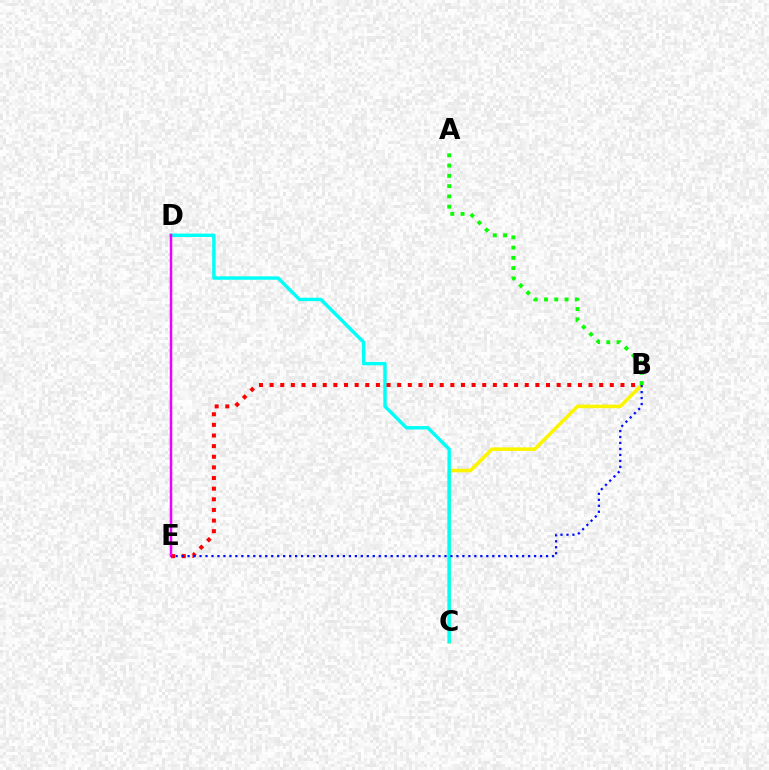{('B', 'C'): [{'color': '#fcf500', 'line_style': 'solid', 'thickness': 2.58}], ('C', 'D'): [{'color': '#00fff6', 'line_style': 'solid', 'thickness': 2.46}], ('A', 'B'): [{'color': '#08ff00', 'line_style': 'dotted', 'thickness': 2.79}], ('B', 'E'): [{'color': '#ff0000', 'line_style': 'dotted', 'thickness': 2.89}, {'color': '#0010ff', 'line_style': 'dotted', 'thickness': 1.62}], ('D', 'E'): [{'color': '#ee00ff', 'line_style': 'solid', 'thickness': 1.79}]}